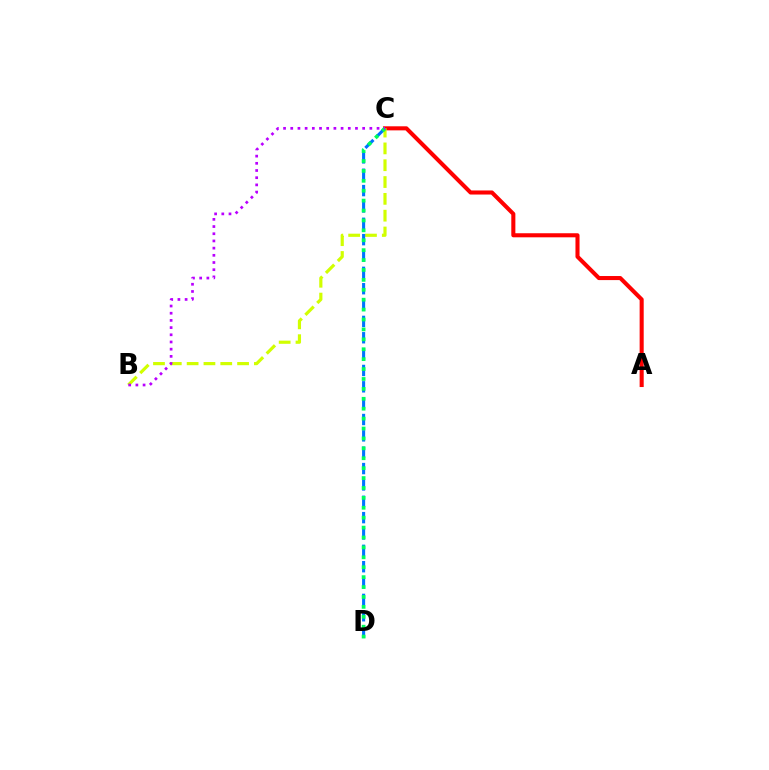{('A', 'C'): [{'color': '#ff0000', 'line_style': 'solid', 'thickness': 2.93}], ('B', 'C'): [{'color': '#d1ff00', 'line_style': 'dashed', 'thickness': 2.28}, {'color': '#b900ff', 'line_style': 'dotted', 'thickness': 1.95}], ('C', 'D'): [{'color': '#0074ff', 'line_style': 'dashed', 'thickness': 2.22}, {'color': '#00ff5c', 'line_style': 'dotted', 'thickness': 2.69}]}